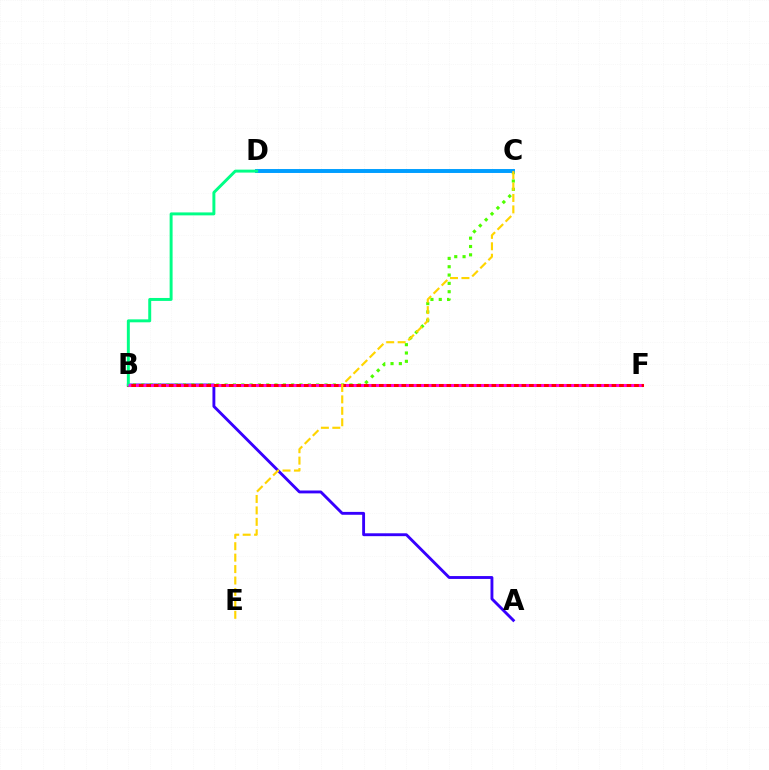{('A', 'B'): [{'color': '#3700ff', 'line_style': 'solid', 'thickness': 2.07}], ('B', 'C'): [{'color': '#4fff00', 'line_style': 'dotted', 'thickness': 2.26}], ('B', 'F'): [{'color': '#ff0000', 'line_style': 'solid', 'thickness': 2.19}, {'color': '#ff00ed', 'line_style': 'dotted', 'thickness': 2.04}], ('C', 'D'): [{'color': '#009eff', 'line_style': 'solid', 'thickness': 2.83}], ('B', 'D'): [{'color': '#00ff86', 'line_style': 'solid', 'thickness': 2.12}], ('C', 'E'): [{'color': '#ffd500', 'line_style': 'dashed', 'thickness': 1.55}]}